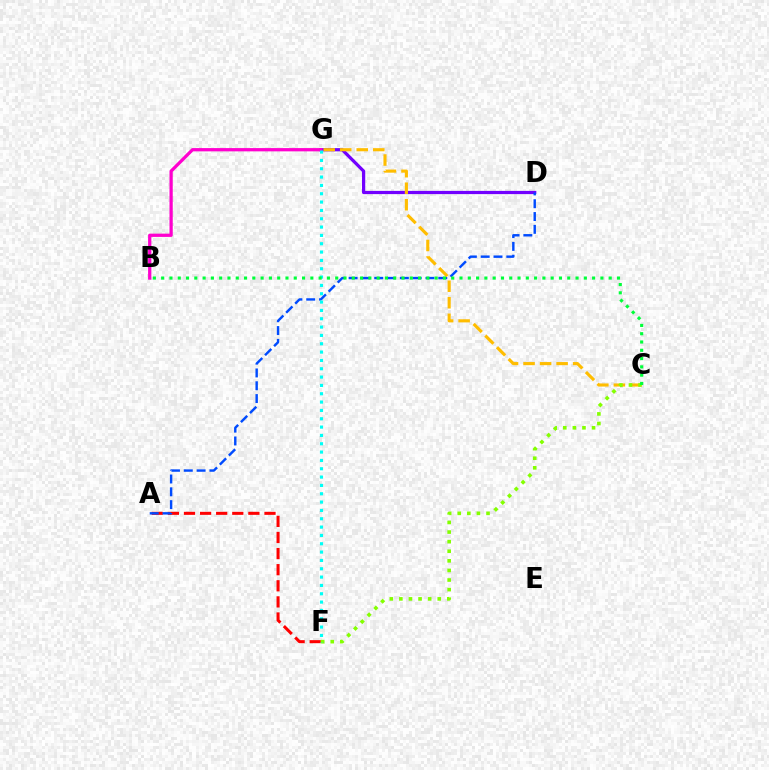{('A', 'F'): [{'color': '#ff0000', 'line_style': 'dashed', 'thickness': 2.19}], ('D', 'G'): [{'color': '#7200ff', 'line_style': 'solid', 'thickness': 2.32}], ('A', 'D'): [{'color': '#004bff', 'line_style': 'dashed', 'thickness': 1.74}], ('C', 'G'): [{'color': '#ffbd00', 'line_style': 'dashed', 'thickness': 2.25}], ('B', 'G'): [{'color': '#ff00cf', 'line_style': 'solid', 'thickness': 2.35}], ('C', 'F'): [{'color': '#84ff00', 'line_style': 'dotted', 'thickness': 2.61}], ('F', 'G'): [{'color': '#00fff6', 'line_style': 'dotted', 'thickness': 2.26}], ('B', 'C'): [{'color': '#00ff39', 'line_style': 'dotted', 'thickness': 2.25}]}